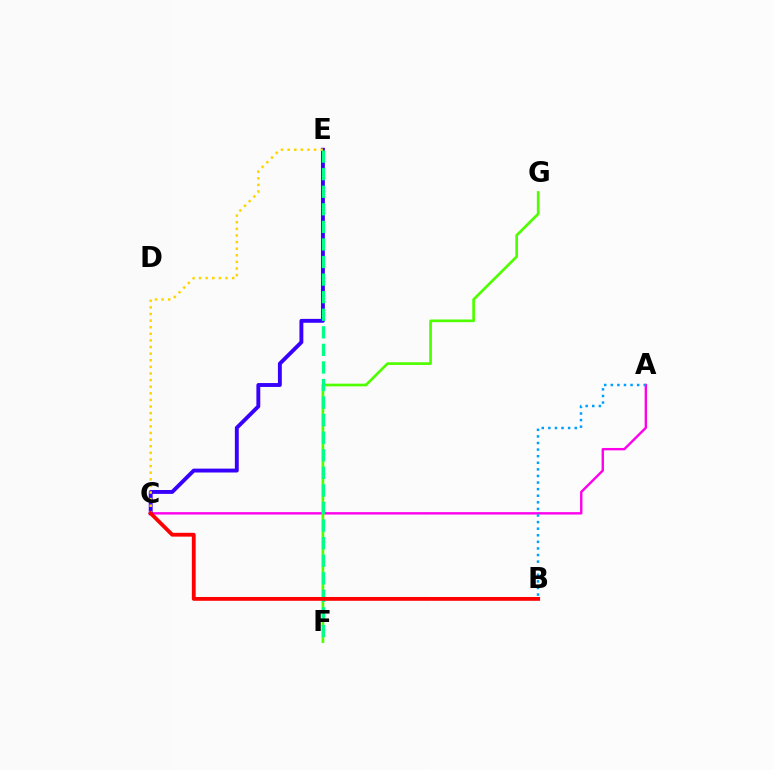{('A', 'C'): [{'color': '#ff00ed', 'line_style': 'solid', 'thickness': 1.73}], ('C', 'E'): [{'color': '#3700ff', 'line_style': 'solid', 'thickness': 2.8}, {'color': '#ffd500', 'line_style': 'dotted', 'thickness': 1.8}], ('F', 'G'): [{'color': '#4fff00', 'line_style': 'solid', 'thickness': 1.94}], ('E', 'F'): [{'color': '#00ff86', 'line_style': 'dashed', 'thickness': 2.39}], ('A', 'B'): [{'color': '#009eff', 'line_style': 'dotted', 'thickness': 1.79}], ('B', 'C'): [{'color': '#ff0000', 'line_style': 'solid', 'thickness': 2.74}]}